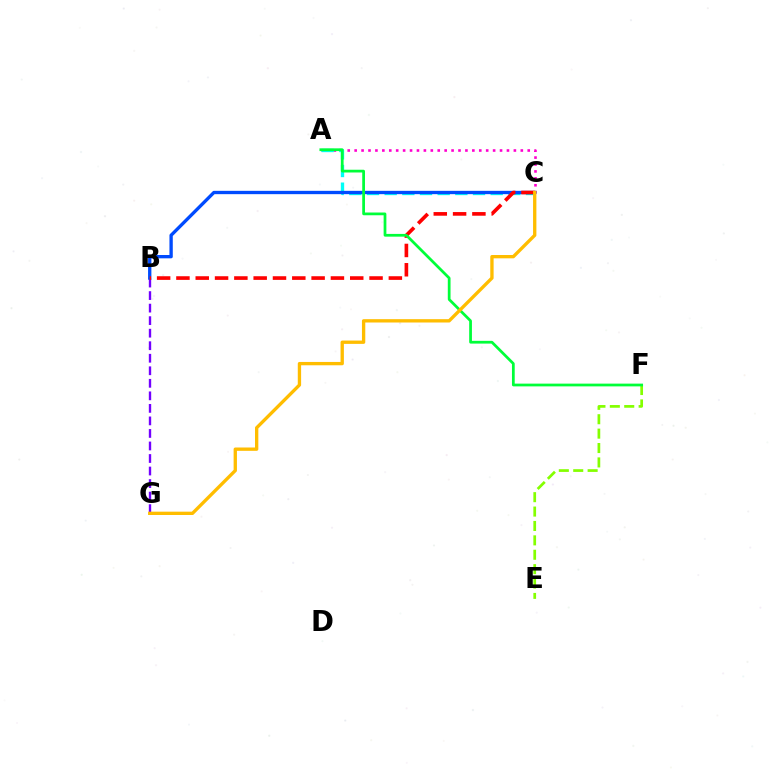{('A', 'C'): [{'color': '#ff00cf', 'line_style': 'dotted', 'thickness': 1.88}, {'color': '#00fff6', 'line_style': 'dashed', 'thickness': 2.4}], ('B', 'G'): [{'color': '#7200ff', 'line_style': 'dashed', 'thickness': 1.7}], ('B', 'C'): [{'color': '#004bff', 'line_style': 'solid', 'thickness': 2.4}, {'color': '#ff0000', 'line_style': 'dashed', 'thickness': 2.62}], ('E', 'F'): [{'color': '#84ff00', 'line_style': 'dashed', 'thickness': 1.96}], ('A', 'F'): [{'color': '#00ff39', 'line_style': 'solid', 'thickness': 1.98}], ('C', 'G'): [{'color': '#ffbd00', 'line_style': 'solid', 'thickness': 2.4}]}